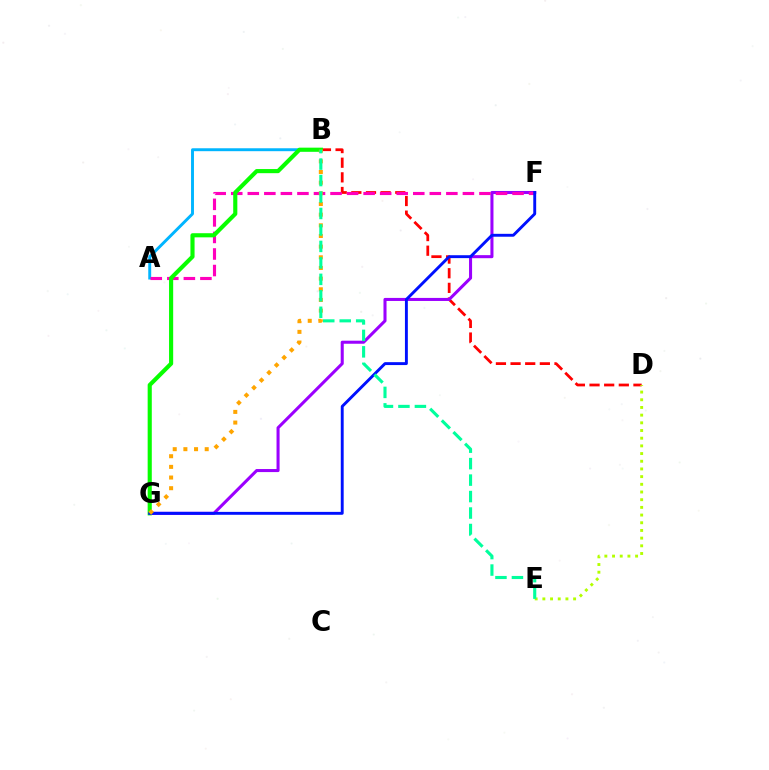{('B', 'D'): [{'color': '#ff0000', 'line_style': 'dashed', 'thickness': 1.99}], ('A', 'B'): [{'color': '#00b5ff', 'line_style': 'solid', 'thickness': 2.1}], ('D', 'E'): [{'color': '#b3ff00', 'line_style': 'dotted', 'thickness': 2.09}], ('F', 'G'): [{'color': '#9b00ff', 'line_style': 'solid', 'thickness': 2.2}, {'color': '#0010ff', 'line_style': 'solid', 'thickness': 2.09}], ('A', 'F'): [{'color': '#ff00bd', 'line_style': 'dashed', 'thickness': 2.25}], ('B', 'G'): [{'color': '#08ff00', 'line_style': 'solid', 'thickness': 2.97}, {'color': '#ffa500', 'line_style': 'dotted', 'thickness': 2.9}], ('B', 'E'): [{'color': '#00ff9d', 'line_style': 'dashed', 'thickness': 2.24}]}